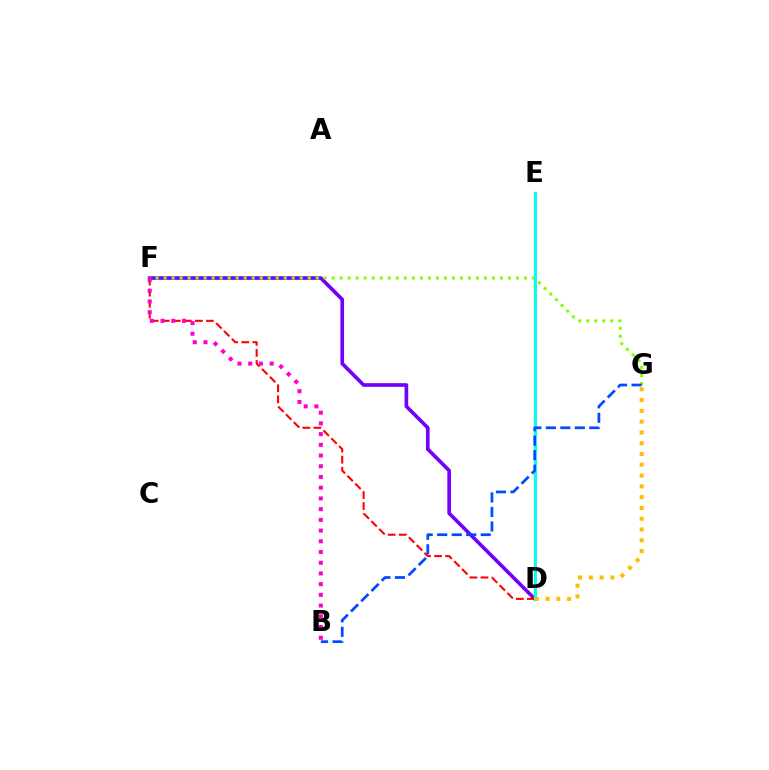{('D', 'F'): [{'color': '#7200ff', 'line_style': 'solid', 'thickness': 2.63}, {'color': '#ff0000', 'line_style': 'dashed', 'thickness': 1.5}], ('D', 'E'): [{'color': '#00ff39', 'line_style': 'solid', 'thickness': 1.64}, {'color': '#00fff6', 'line_style': 'solid', 'thickness': 2.07}], ('F', 'G'): [{'color': '#84ff00', 'line_style': 'dotted', 'thickness': 2.18}], ('B', 'F'): [{'color': '#ff00cf', 'line_style': 'dotted', 'thickness': 2.91}], ('B', 'G'): [{'color': '#004bff', 'line_style': 'dashed', 'thickness': 1.97}], ('D', 'G'): [{'color': '#ffbd00', 'line_style': 'dotted', 'thickness': 2.93}]}